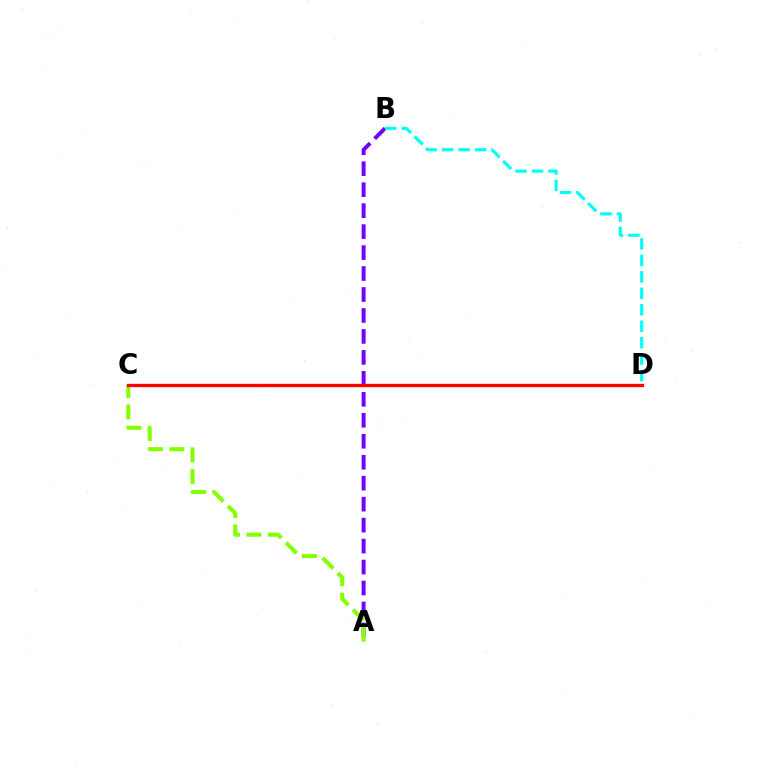{('A', 'B'): [{'color': '#7200ff', 'line_style': 'dashed', 'thickness': 2.85}], ('B', 'D'): [{'color': '#00fff6', 'line_style': 'dashed', 'thickness': 2.23}], ('A', 'C'): [{'color': '#84ff00', 'line_style': 'dashed', 'thickness': 2.91}], ('C', 'D'): [{'color': '#ff0000', 'line_style': 'solid', 'thickness': 2.39}]}